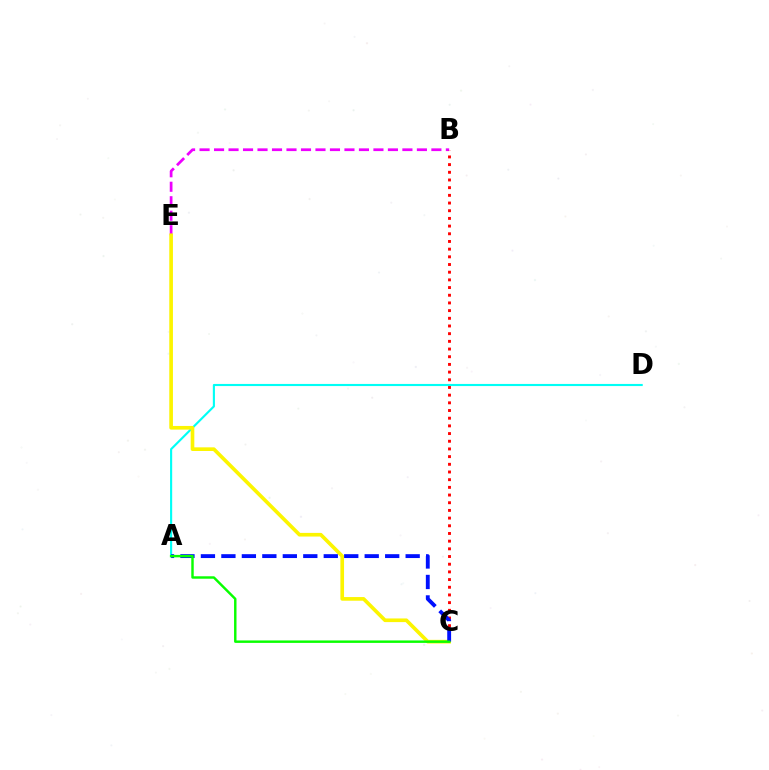{('B', 'E'): [{'color': '#ee00ff', 'line_style': 'dashed', 'thickness': 1.97}], ('B', 'C'): [{'color': '#ff0000', 'line_style': 'dotted', 'thickness': 2.09}], ('A', 'D'): [{'color': '#00fff6', 'line_style': 'solid', 'thickness': 1.53}], ('C', 'E'): [{'color': '#fcf500', 'line_style': 'solid', 'thickness': 2.63}], ('A', 'C'): [{'color': '#0010ff', 'line_style': 'dashed', 'thickness': 2.78}, {'color': '#08ff00', 'line_style': 'solid', 'thickness': 1.76}]}